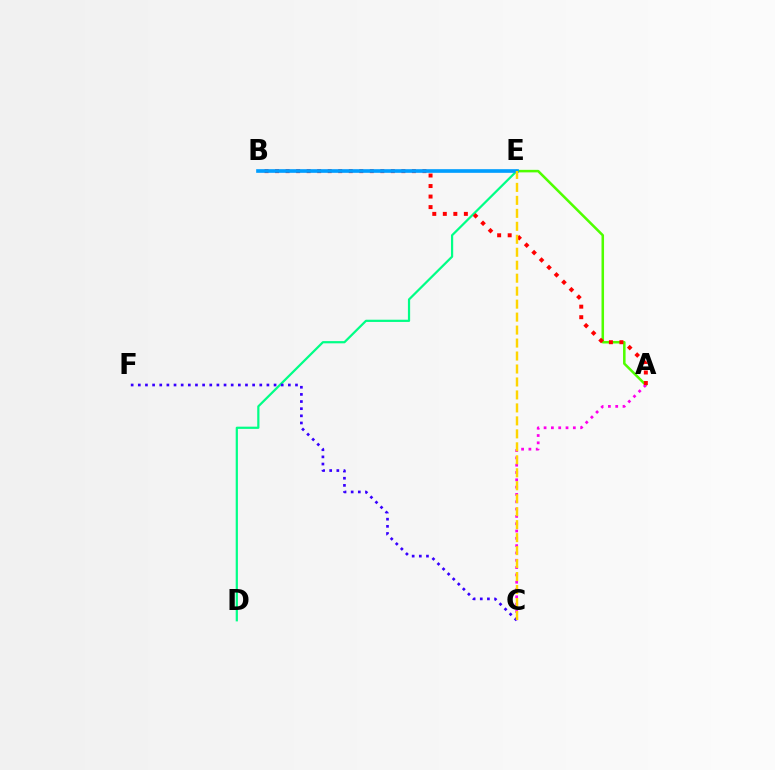{('A', 'E'): [{'color': '#4fff00', 'line_style': 'solid', 'thickness': 1.82}], ('A', 'C'): [{'color': '#ff00ed', 'line_style': 'dotted', 'thickness': 1.99}], ('D', 'E'): [{'color': '#00ff86', 'line_style': 'solid', 'thickness': 1.6}], ('C', 'F'): [{'color': '#3700ff', 'line_style': 'dotted', 'thickness': 1.94}], ('A', 'B'): [{'color': '#ff0000', 'line_style': 'dotted', 'thickness': 2.86}], ('B', 'E'): [{'color': '#009eff', 'line_style': 'solid', 'thickness': 2.63}], ('C', 'E'): [{'color': '#ffd500', 'line_style': 'dashed', 'thickness': 1.76}]}